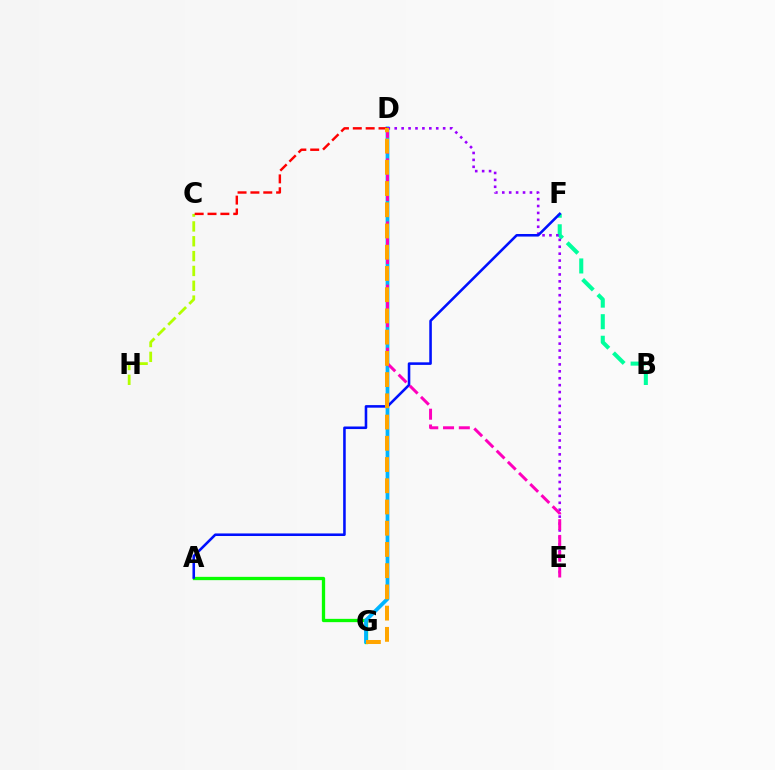{('C', 'H'): [{'color': '#b3ff00', 'line_style': 'dashed', 'thickness': 2.02}], ('B', 'F'): [{'color': '#00ff9d', 'line_style': 'dashed', 'thickness': 2.93}], ('A', 'G'): [{'color': '#08ff00', 'line_style': 'solid', 'thickness': 2.38}], ('D', 'G'): [{'color': '#00b5ff', 'line_style': 'solid', 'thickness': 2.71}, {'color': '#ffa500', 'line_style': 'dashed', 'thickness': 2.88}], ('C', 'D'): [{'color': '#ff0000', 'line_style': 'dashed', 'thickness': 1.75}], ('D', 'E'): [{'color': '#9b00ff', 'line_style': 'dotted', 'thickness': 1.88}, {'color': '#ff00bd', 'line_style': 'dashed', 'thickness': 2.14}], ('A', 'F'): [{'color': '#0010ff', 'line_style': 'solid', 'thickness': 1.85}]}